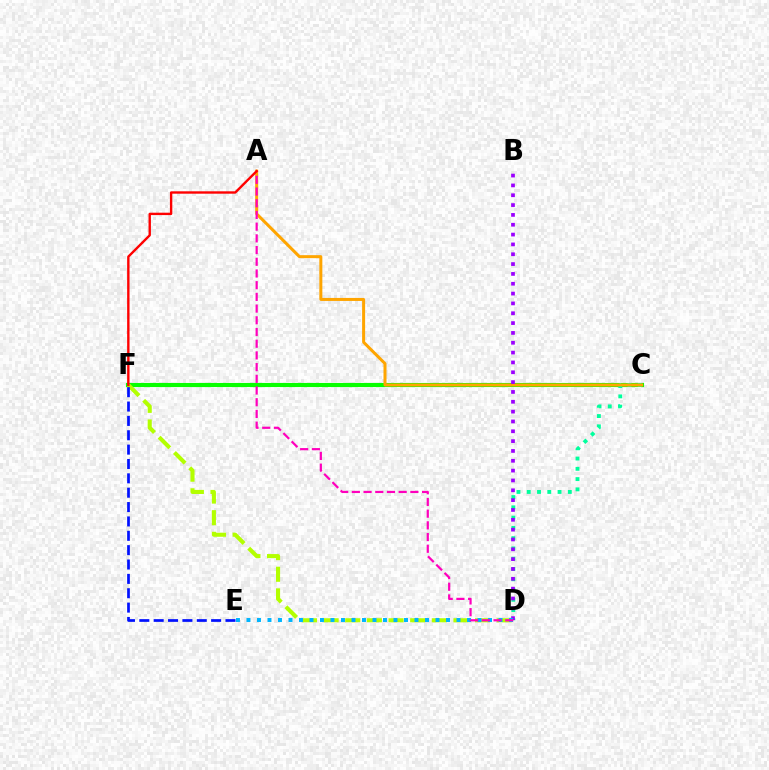{('C', 'F'): [{'color': '#08ff00', 'line_style': 'solid', 'thickness': 2.96}], ('C', 'D'): [{'color': '#00ff9d', 'line_style': 'dotted', 'thickness': 2.79}], ('D', 'F'): [{'color': '#b3ff00', 'line_style': 'dashed', 'thickness': 2.94}], ('A', 'C'): [{'color': '#ffa500', 'line_style': 'solid', 'thickness': 2.17}], ('B', 'D'): [{'color': '#9b00ff', 'line_style': 'dotted', 'thickness': 2.67}], ('D', 'E'): [{'color': '#00b5ff', 'line_style': 'dotted', 'thickness': 2.85}], ('E', 'F'): [{'color': '#0010ff', 'line_style': 'dashed', 'thickness': 1.95}], ('A', 'D'): [{'color': '#ff00bd', 'line_style': 'dashed', 'thickness': 1.59}], ('A', 'F'): [{'color': '#ff0000', 'line_style': 'solid', 'thickness': 1.72}]}